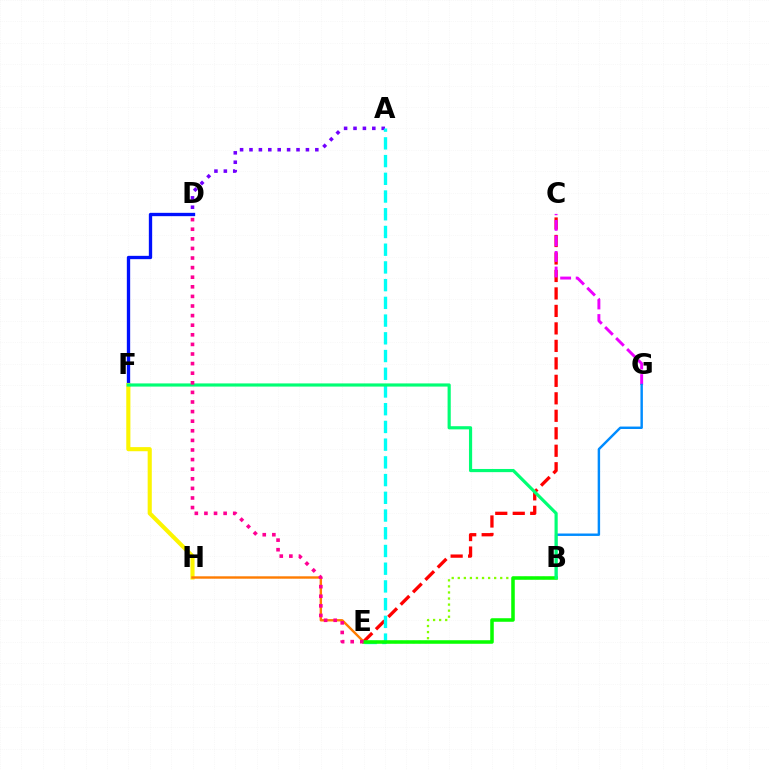{('D', 'F'): [{'color': '#0010ff', 'line_style': 'solid', 'thickness': 2.4}], ('C', 'E'): [{'color': '#ff0000', 'line_style': 'dashed', 'thickness': 2.37}], ('A', 'D'): [{'color': '#7200ff', 'line_style': 'dotted', 'thickness': 2.56}], ('B', 'E'): [{'color': '#84ff00', 'line_style': 'dotted', 'thickness': 1.65}, {'color': '#08ff00', 'line_style': 'solid', 'thickness': 2.55}], ('C', 'G'): [{'color': '#ee00ff', 'line_style': 'dashed', 'thickness': 2.11}], ('F', 'H'): [{'color': '#fcf500', 'line_style': 'solid', 'thickness': 2.96}], ('B', 'G'): [{'color': '#008cff', 'line_style': 'solid', 'thickness': 1.76}], ('A', 'E'): [{'color': '#00fff6', 'line_style': 'dashed', 'thickness': 2.41}], ('E', 'H'): [{'color': '#ff7c00', 'line_style': 'solid', 'thickness': 1.73}], ('B', 'F'): [{'color': '#00ff74', 'line_style': 'solid', 'thickness': 2.28}], ('D', 'E'): [{'color': '#ff0094', 'line_style': 'dotted', 'thickness': 2.61}]}